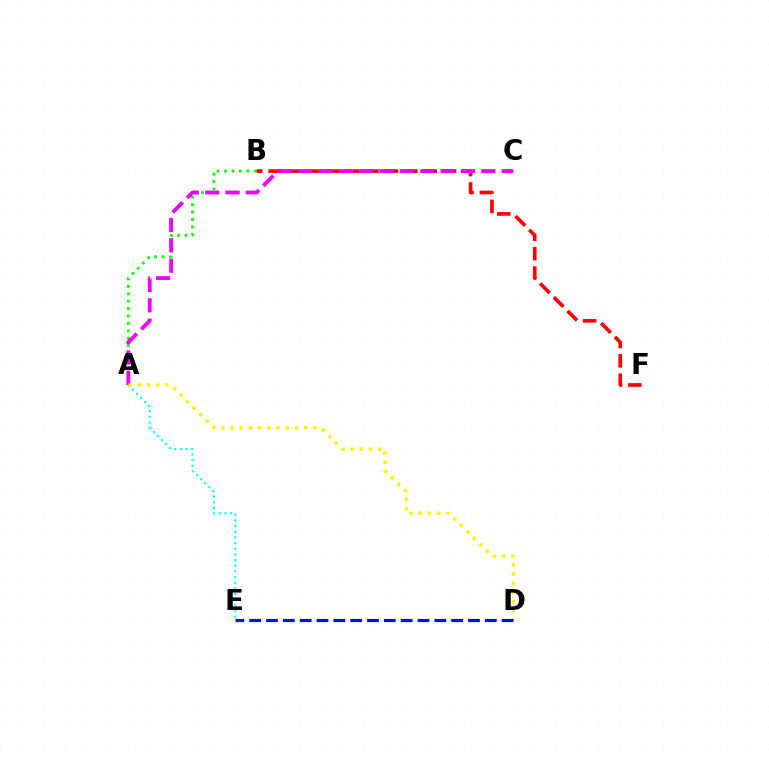{('A', 'B'): [{'color': '#08ff00', 'line_style': 'dotted', 'thickness': 2.01}], ('A', 'E'): [{'color': '#00fff6', 'line_style': 'dotted', 'thickness': 1.54}], ('B', 'F'): [{'color': '#ff0000', 'line_style': 'dashed', 'thickness': 2.63}], ('A', 'C'): [{'color': '#ee00ff', 'line_style': 'dashed', 'thickness': 2.76}], ('A', 'D'): [{'color': '#fcf500', 'line_style': 'dotted', 'thickness': 2.5}], ('D', 'E'): [{'color': '#0010ff', 'line_style': 'dashed', 'thickness': 2.29}]}